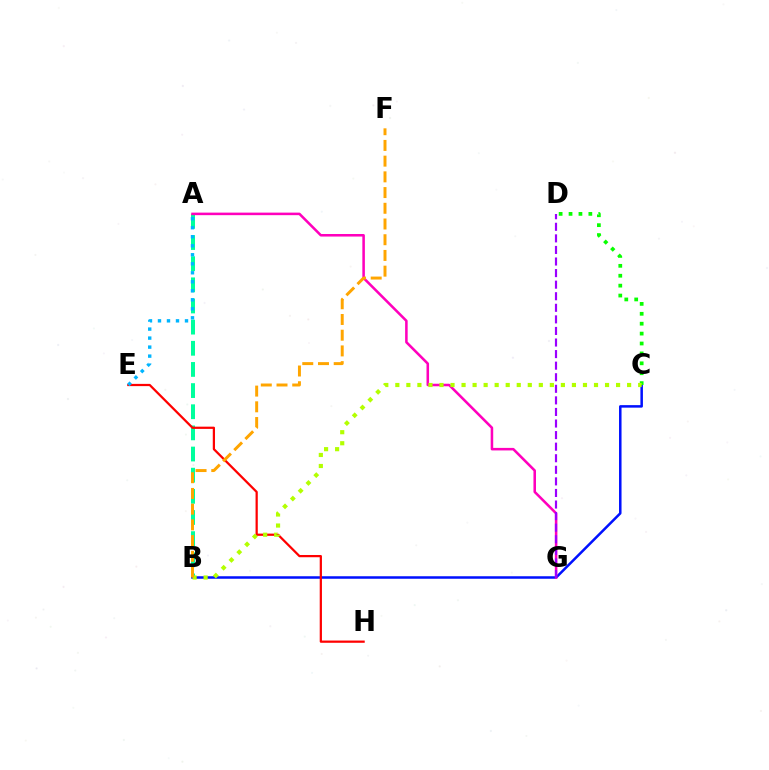{('A', 'B'): [{'color': '#00ff9d', 'line_style': 'dashed', 'thickness': 2.87}], ('B', 'C'): [{'color': '#0010ff', 'line_style': 'solid', 'thickness': 1.81}, {'color': '#b3ff00', 'line_style': 'dotted', 'thickness': 3.0}], ('A', 'G'): [{'color': '#ff00bd', 'line_style': 'solid', 'thickness': 1.83}], ('E', 'H'): [{'color': '#ff0000', 'line_style': 'solid', 'thickness': 1.61}], ('D', 'G'): [{'color': '#9b00ff', 'line_style': 'dashed', 'thickness': 1.57}], ('C', 'D'): [{'color': '#08ff00', 'line_style': 'dotted', 'thickness': 2.69}], ('A', 'E'): [{'color': '#00b5ff', 'line_style': 'dotted', 'thickness': 2.45}], ('B', 'F'): [{'color': '#ffa500', 'line_style': 'dashed', 'thickness': 2.14}]}